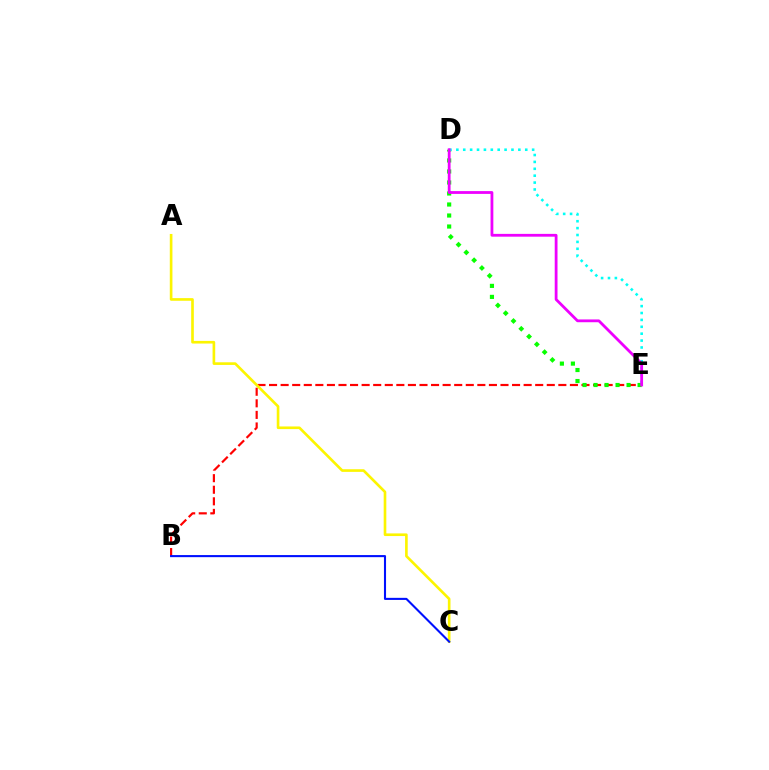{('B', 'E'): [{'color': '#ff0000', 'line_style': 'dashed', 'thickness': 1.57}], ('A', 'C'): [{'color': '#fcf500', 'line_style': 'solid', 'thickness': 1.9}], ('D', 'E'): [{'color': '#08ff00', 'line_style': 'dotted', 'thickness': 2.99}, {'color': '#00fff6', 'line_style': 'dotted', 'thickness': 1.87}, {'color': '#ee00ff', 'line_style': 'solid', 'thickness': 2.01}], ('B', 'C'): [{'color': '#0010ff', 'line_style': 'solid', 'thickness': 1.51}]}